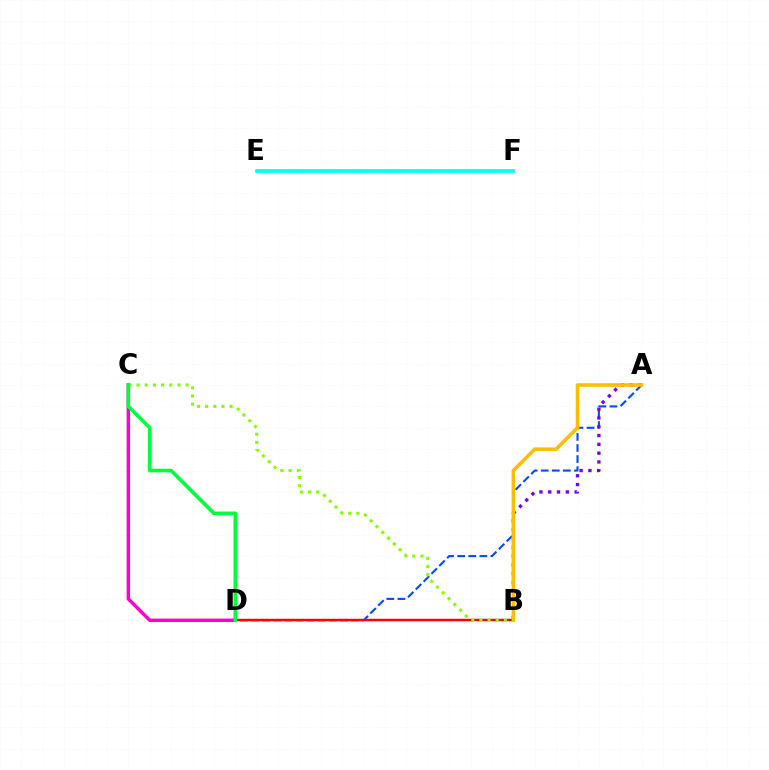{('A', 'D'): [{'color': '#004bff', 'line_style': 'dashed', 'thickness': 1.5}], ('E', 'F'): [{'color': '#00fff6', 'line_style': 'solid', 'thickness': 2.64}], ('A', 'B'): [{'color': '#7200ff', 'line_style': 'dotted', 'thickness': 2.39}, {'color': '#ffbd00', 'line_style': 'solid', 'thickness': 2.56}], ('C', 'D'): [{'color': '#ff00cf', 'line_style': 'solid', 'thickness': 2.47}, {'color': '#00ff39', 'line_style': 'solid', 'thickness': 2.6}], ('B', 'D'): [{'color': '#ff0000', 'line_style': 'solid', 'thickness': 1.77}], ('B', 'C'): [{'color': '#84ff00', 'line_style': 'dotted', 'thickness': 2.22}]}